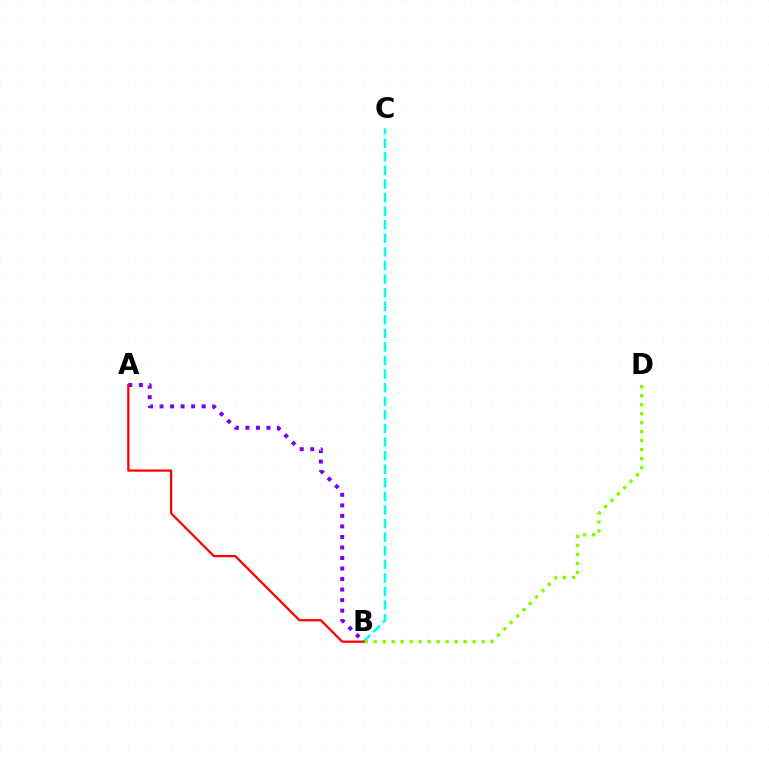{('A', 'B'): [{'color': '#7200ff', 'line_style': 'dotted', 'thickness': 2.86}, {'color': '#ff0000', 'line_style': 'solid', 'thickness': 1.63}], ('B', 'C'): [{'color': '#00fff6', 'line_style': 'dashed', 'thickness': 1.85}], ('B', 'D'): [{'color': '#84ff00', 'line_style': 'dotted', 'thickness': 2.44}]}